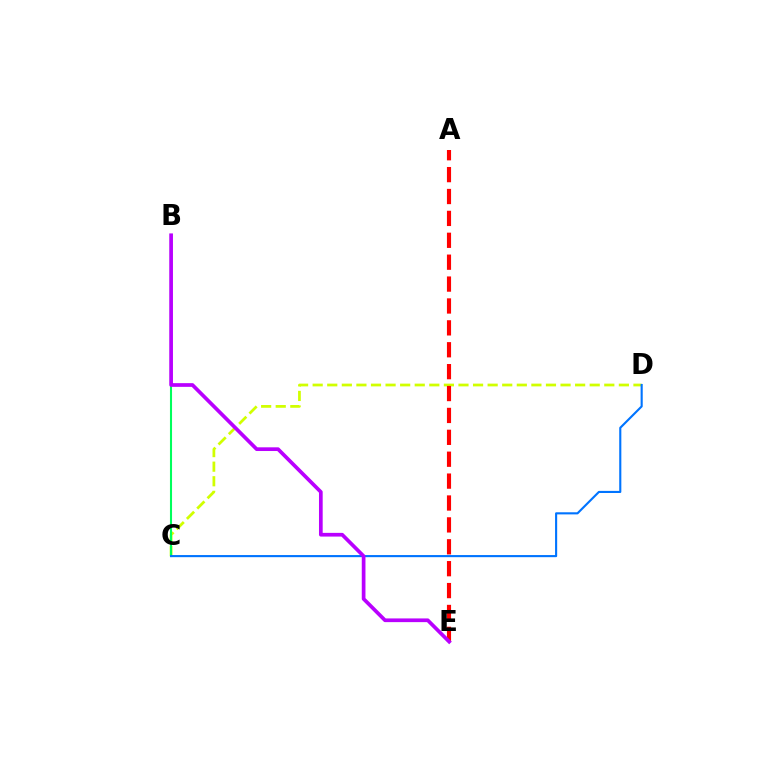{('C', 'D'): [{'color': '#d1ff00', 'line_style': 'dashed', 'thickness': 1.98}, {'color': '#0074ff', 'line_style': 'solid', 'thickness': 1.52}], ('B', 'C'): [{'color': '#00ff5c', 'line_style': 'solid', 'thickness': 1.5}], ('A', 'E'): [{'color': '#ff0000', 'line_style': 'dashed', 'thickness': 2.97}], ('B', 'E'): [{'color': '#b900ff', 'line_style': 'solid', 'thickness': 2.67}]}